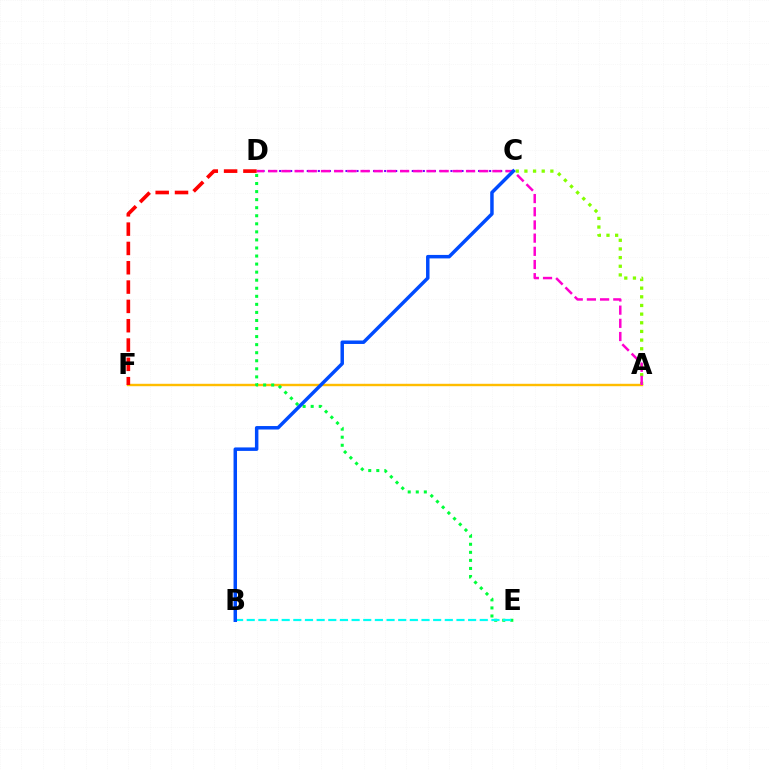{('A', 'C'): [{'color': '#84ff00', 'line_style': 'dotted', 'thickness': 2.35}], ('A', 'F'): [{'color': '#ffbd00', 'line_style': 'solid', 'thickness': 1.74}], ('D', 'E'): [{'color': '#00ff39', 'line_style': 'dotted', 'thickness': 2.19}], ('C', 'D'): [{'color': '#7200ff', 'line_style': 'dotted', 'thickness': 1.5}], ('A', 'D'): [{'color': '#ff00cf', 'line_style': 'dashed', 'thickness': 1.79}], ('B', 'E'): [{'color': '#00fff6', 'line_style': 'dashed', 'thickness': 1.58}], ('B', 'C'): [{'color': '#004bff', 'line_style': 'solid', 'thickness': 2.5}], ('D', 'F'): [{'color': '#ff0000', 'line_style': 'dashed', 'thickness': 2.62}]}